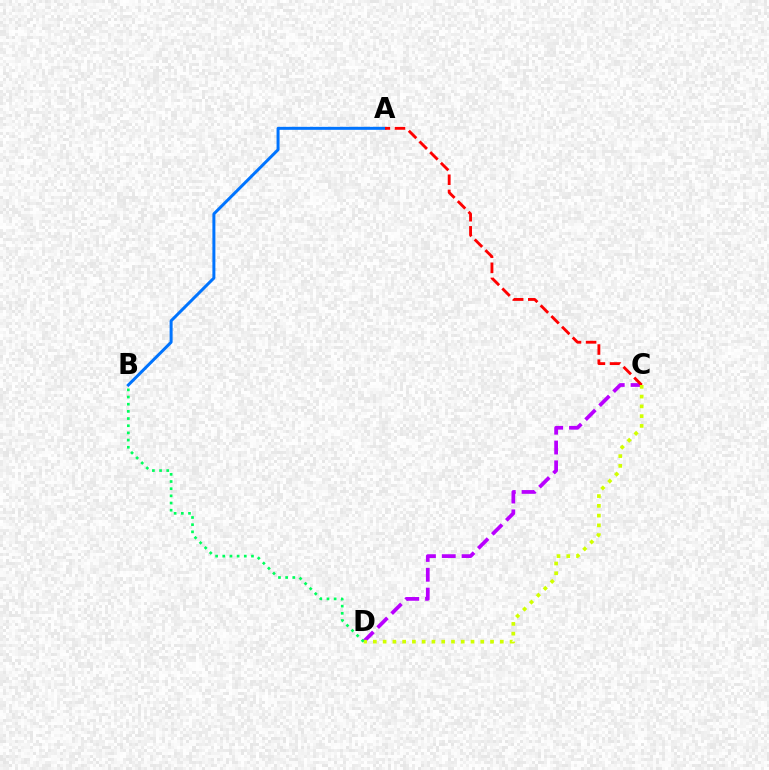{('A', 'B'): [{'color': '#0074ff', 'line_style': 'solid', 'thickness': 2.15}], ('C', 'D'): [{'color': '#b900ff', 'line_style': 'dashed', 'thickness': 2.69}, {'color': '#d1ff00', 'line_style': 'dotted', 'thickness': 2.65}], ('A', 'C'): [{'color': '#ff0000', 'line_style': 'dashed', 'thickness': 2.05}], ('B', 'D'): [{'color': '#00ff5c', 'line_style': 'dotted', 'thickness': 1.95}]}